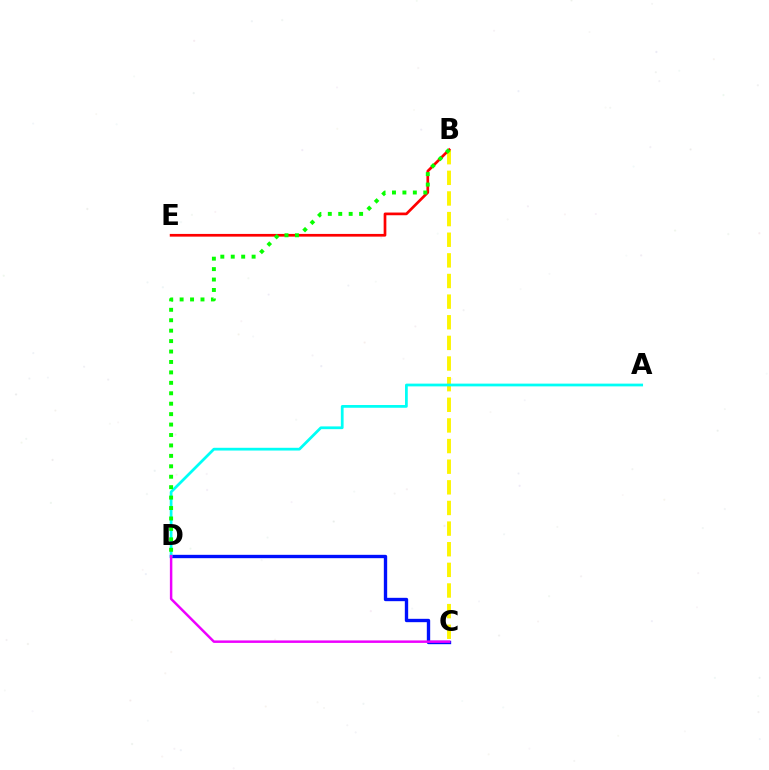{('B', 'C'): [{'color': '#fcf500', 'line_style': 'dashed', 'thickness': 2.8}], ('C', 'D'): [{'color': '#0010ff', 'line_style': 'solid', 'thickness': 2.41}, {'color': '#ee00ff', 'line_style': 'solid', 'thickness': 1.78}], ('B', 'E'): [{'color': '#ff0000', 'line_style': 'solid', 'thickness': 1.95}], ('A', 'D'): [{'color': '#00fff6', 'line_style': 'solid', 'thickness': 1.98}], ('B', 'D'): [{'color': '#08ff00', 'line_style': 'dotted', 'thickness': 2.83}]}